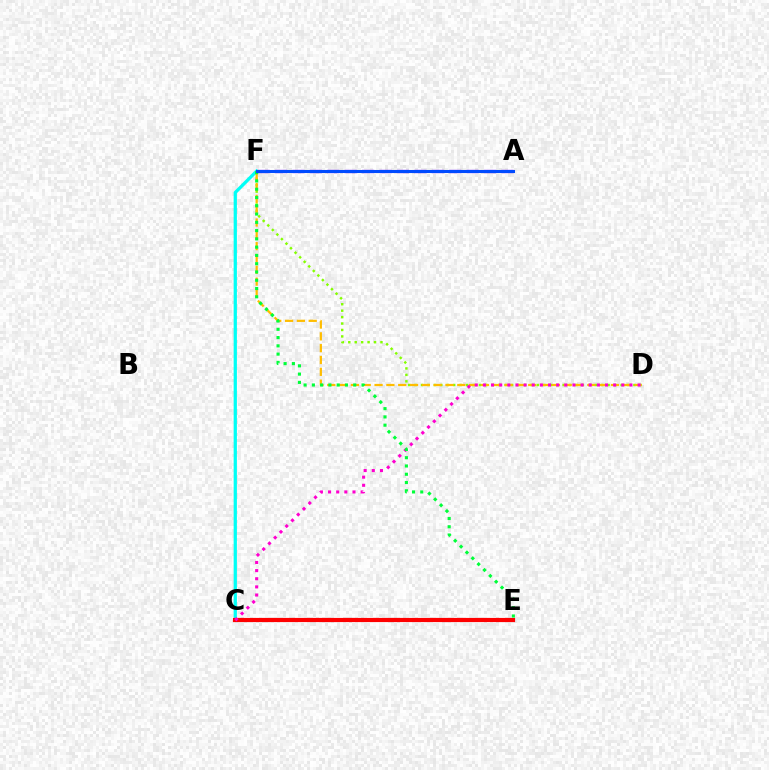{('C', 'F'): [{'color': '#00fff6', 'line_style': 'solid', 'thickness': 2.34}], ('D', 'F'): [{'color': '#84ff00', 'line_style': 'dotted', 'thickness': 1.75}, {'color': '#ffbd00', 'line_style': 'dashed', 'thickness': 1.61}], ('C', 'E'): [{'color': '#ff0000', 'line_style': 'solid', 'thickness': 3.0}], ('C', 'D'): [{'color': '#ff00cf', 'line_style': 'dotted', 'thickness': 2.21}], ('E', 'F'): [{'color': '#00ff39', 'line_style': 'dotted', 'thickness': 2.25}], ('A', 'F'): [{'color': '#7200ff', 'line_style': 'dashed', 'thickness': 2.37}, {'color': '#004bff', 'line_style': 'solid', 'thickness': 2.19}]}